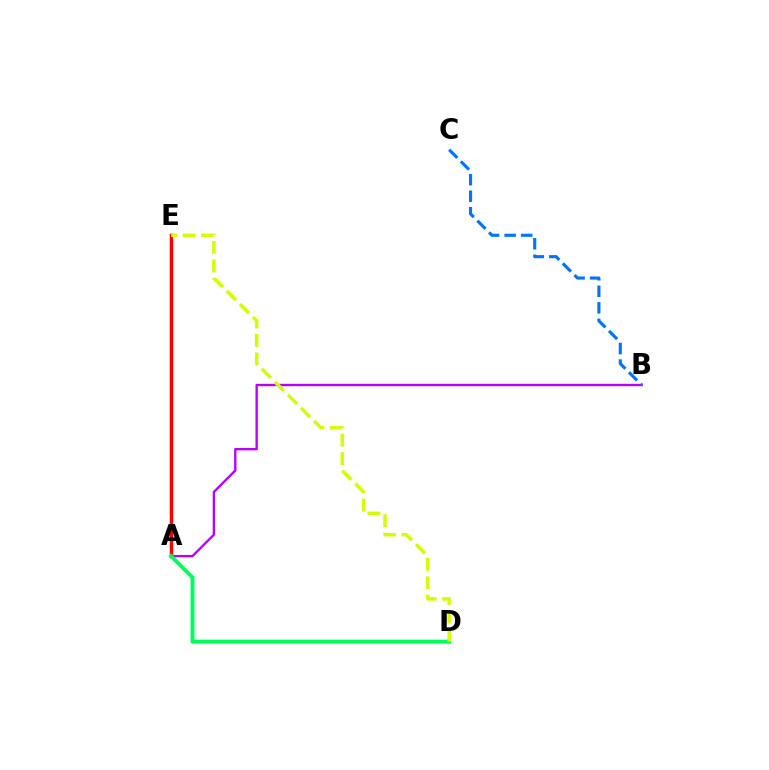{('A', 'E'): [{'color': '#ff0000', 'line_style': 'solid', 'thickness': 2.51}], ('A', 'B'): [{'color': '#b900ff', 'line_style': 'solid', 'thickness': 1.71}], ('A', 'D'): [{'color': '#00ff5c', 'line_style': 'solid', 'thickness': 2.83}], ('B', 'C'): [{'color': '#0074ff', 'line_style': 'dashed', 'thickness': 2.25}], ('D', 'E'): [{'color': '#d1ff00', 'line_style': 'dashed', 'thickness': 2.51}]}